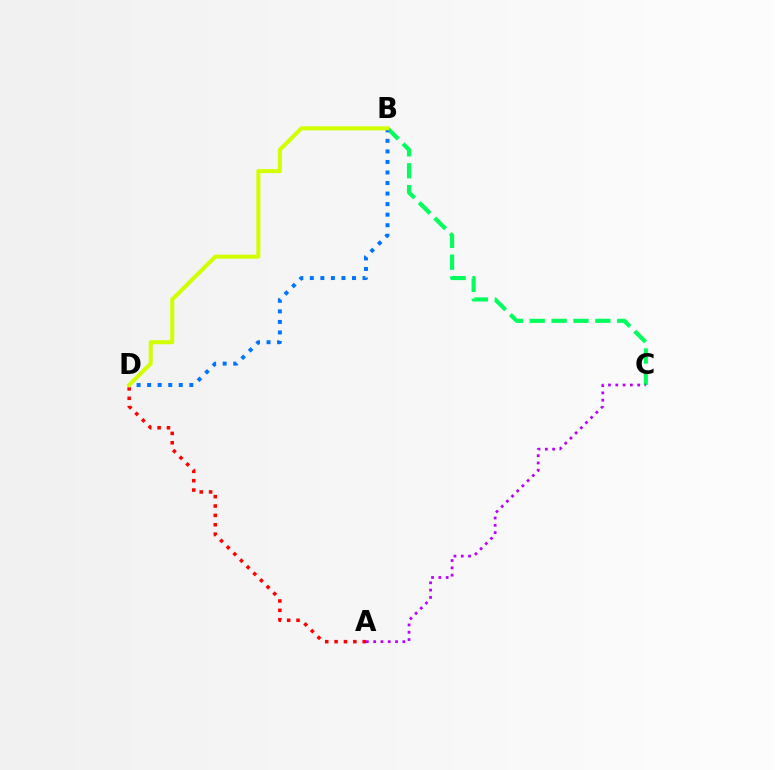{('B', 'C'): [{'color': '#00ff5c', 'line_style': 'dashed', 'thickness': 2.97}], ('B', 'D'): [{'color': '#0074ff', 'line_style': 'dotted', 'thickness': 2.86}, {'color': '#d1ff00', 'line_style': 'solid', 'thickness': 2.89}], ('A', 'C'): [{'color': '#b900ff', 'line_style': 'dotted', 'thickness': 1.98}], ('A', 'D'): [{'color': '#ff0000', 'line_style': 'dotted', 'thickness': 2.55}]}